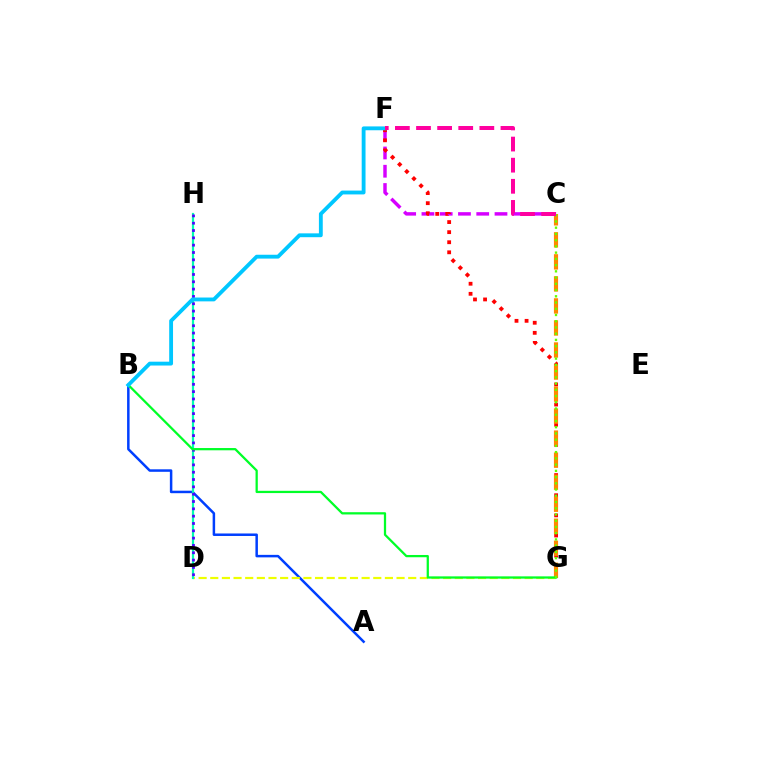{('A', 'B'): [{'color': '#003fff', 'line_style': 'solid', 'thickness': 1.8}], ('D', 'G'): [{'color': '#eeff00', 'line_style': 'dashed', 'thickness': 1.58}], ('C', 'F'): [{'color': '#d600ff', 'line_style': 'dashed', 'thickness': 2.48}, {'color': '#ff00a0', 'line_style': 'dashed', 'thickness': 2.87}], ('D', 'H'): [{'color': '#00ffaf', 'line_style': 'solid', 'thickness': 1.6}, {'color': '#4f00ff', 'line_style': 'dotted', 'thickness': 1.99}], ('F', 'G'): [{'color': '#ff0000', 'line_style': 'dotted', 'thickness': 2.74}], ('C', 'G'): [{'color': '#ff8800', 'line_style': 'dashed', 'thickness': 2.99}, {'color': '#66ff00', 'line_style': 'dotted', 'thickness': 1.69}], ('B', 'G'): [{'color': '#00ff27', 'line_style': 'solid', 'thickness': 1.63}], ('B', 'F'): [{'color': '#00c7ff', 'line_style': 'solid', 'thickness': 2.77}]}